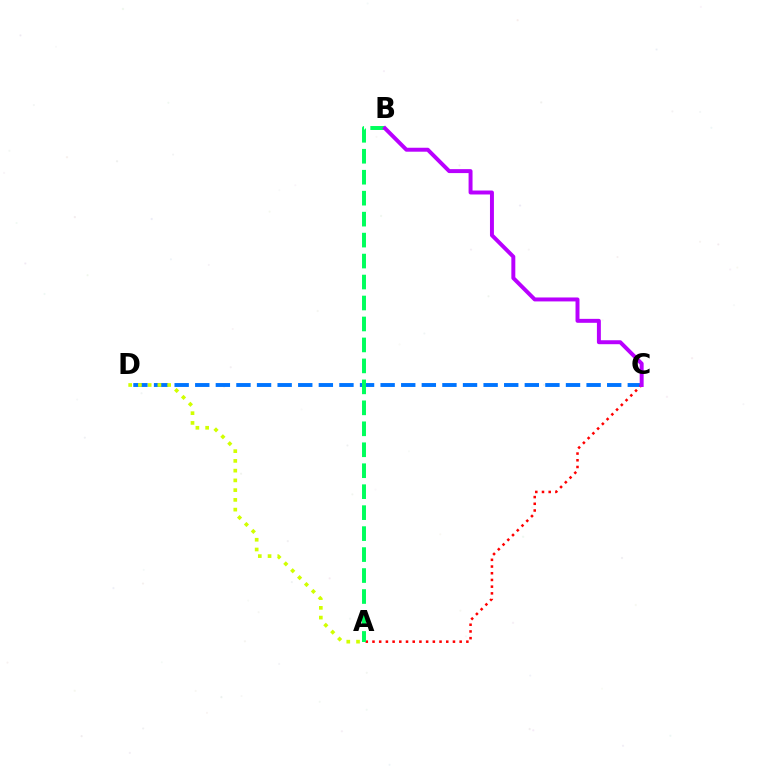{('C', 'D'): [{'color': '#0074ff', 'line_style': 'dashed', 'thickness': 2.8}], ('A', 'C'): [{'color': '#ff0000', 'line_style': 'dotted', 'thickness': 1.82}], ('A', 'D'): [{'color': '#d1ff00', 'line_style': 'dotted', 'thickness': 2.65}], ('A', 'B'): [{'color': '#00ff5c', 'line_style': 'dashed', 'thickness': 2.85}], ('B', 'C'): [{'color': '#b900ff', 'line_style': 'solid', 'thickness': 2.85}]}